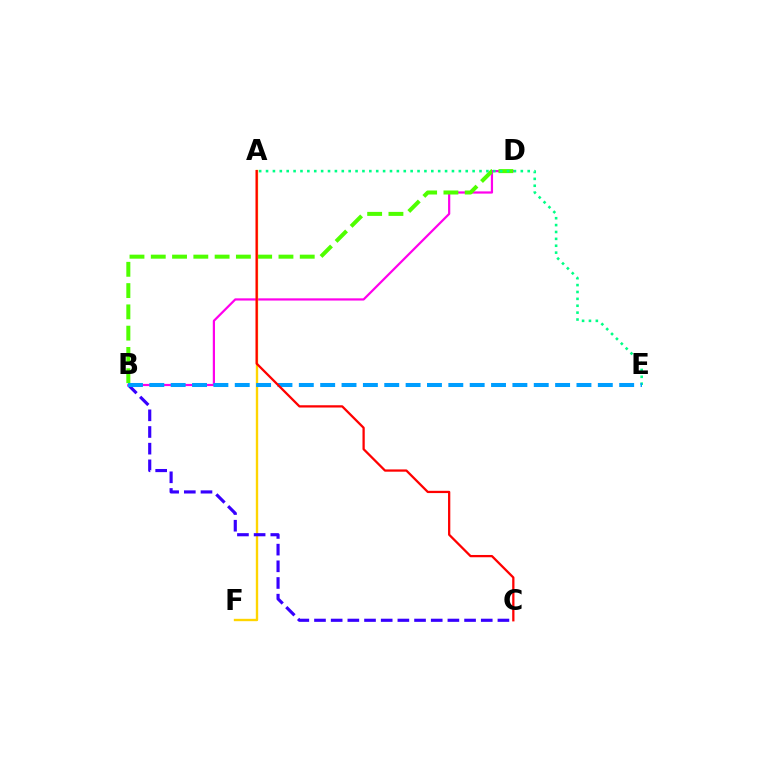{('B', 'D'): [{'color': '#ff00ed', 'line_style': 'solid', 'thickness': 1.59}, {'color': '#4fff00', 'line_style': 'dashed', 'thickness': 2.89}], ('A', 'F'): [{'color': '#ffd500', 'line_style': 'solid', 'thickness': 1.71}], ('A', 'E'): [{'color': '#00ff86', 'line_style': 'dotted', 'thickness': 1.87}], ('B', 'C'): [{'color': '#3700ff', 'line_style': 'dashed', 'thickness': 2.27}], ('B', 'E'): [{'color': '#009eff', 'line_style': 'dashed', 'thickness': 2.9}], ('A', 'C'): [{'color': '#ff0000', 'line_style': 'solid', 'thickness': 1.63}]}